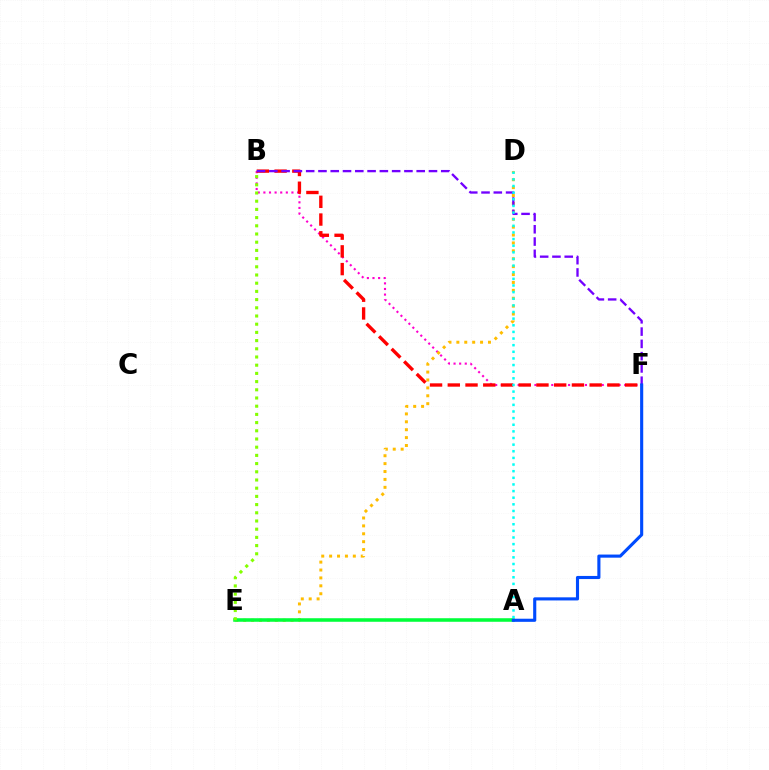{('B', 'F'): [{'color': '#ff00cf', 'line_style': 'dotted', 'thickness': 1.52}, {'color': '#ff0000', 'line_style': 'dashed', 'thickness': 2.41}, {'color': '#7200ff', 'line_style': 'dashed', 'thickness': 1.67}], ('D', 'E'): [{'color': '#ffbd00', 'line_style': 'dotted', 'thickness': 2.15}], ('A', 'E'): [{'color': '#00ff39', 'line_style': 'solid', 'thickness': 2.55}], ('A', 'D'): [{'color': '#00fff6', 'line_style': 'dotted', 'thickness': 1.8}], ('A', 'F'): [{'color': '#004bff', 'line_style': 'solid', 'thickness': 2.24}], ('B', 'E'): [{'color': '#84ff00', 'line_style': 'dotted', 'thickness': 2.23}]}